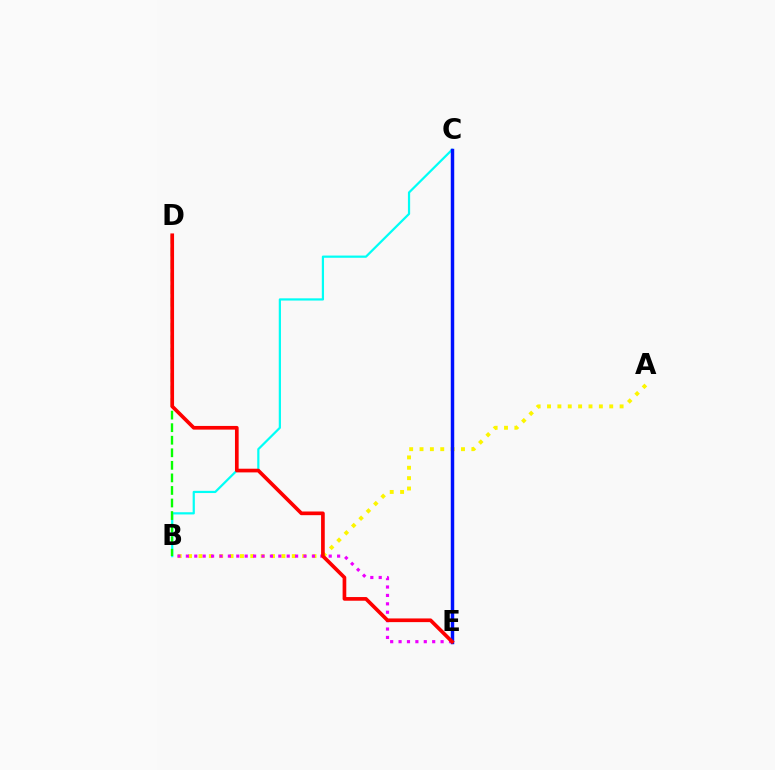{('A', 'B'): [{'color': '#fcf500', 'line_style': 'dotted', 'thickness': 2.82}], ('B', 'C'): [{'color': '#00fff6', 'line_style': 'solid', 'thickness': 1.59}], ('B', 'D'): [{'color': '#08ff00', 'line_style': 'dashed', 'thickness': 1.71}], ('B', 'E'): [{'color': '#ee00ff', 'line_style': 'dotted', 'thickness': 2.28}], ('C', 'E'): [{'color': '#0010ff', 'line_style': 'solid', 'thickness': 2.49}], ('D', 'E'): [{'color': '#ff0000', 'line_style': 'solid', 'thickness': 2.65}]}